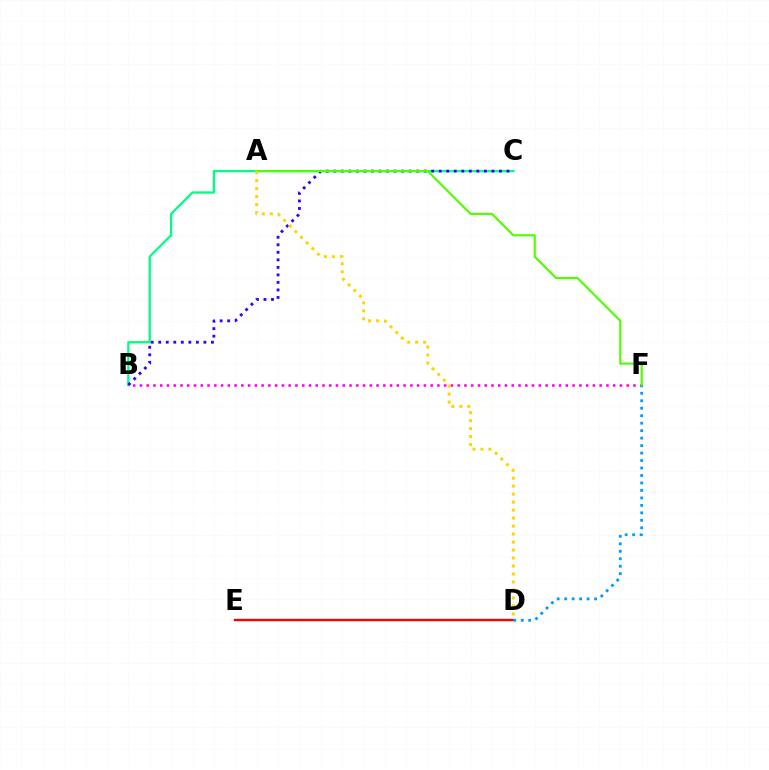{('D', 'E'): [{'color': '#ff0000', 'line_style': 'solid', 'thickness': 1.7}], ('B', 'C'): [{'color': '#00ff86', 'line_style': 'solid', 'thickness': 1.64}, {'color': '#3700ff', 'line_style': 'dotted', 'thickness': 2.05}], ('B', 'F'): [{'color': '#ff00ed', 'line_style': 'dotted', 'thickness': 1.84}], ('D', 'F'): [{'color': '#009eff', 'line_style': 'dotted', 'thickness': 2.03}], ('A', 'F'): [{'color': '#4fff00', 'line_style': 'solid', 'thickness': 1.55}], ('A', 'D'): [{'color': '#ffd500', 'line_style': 'dotted', 'thickness': 2.17}]}